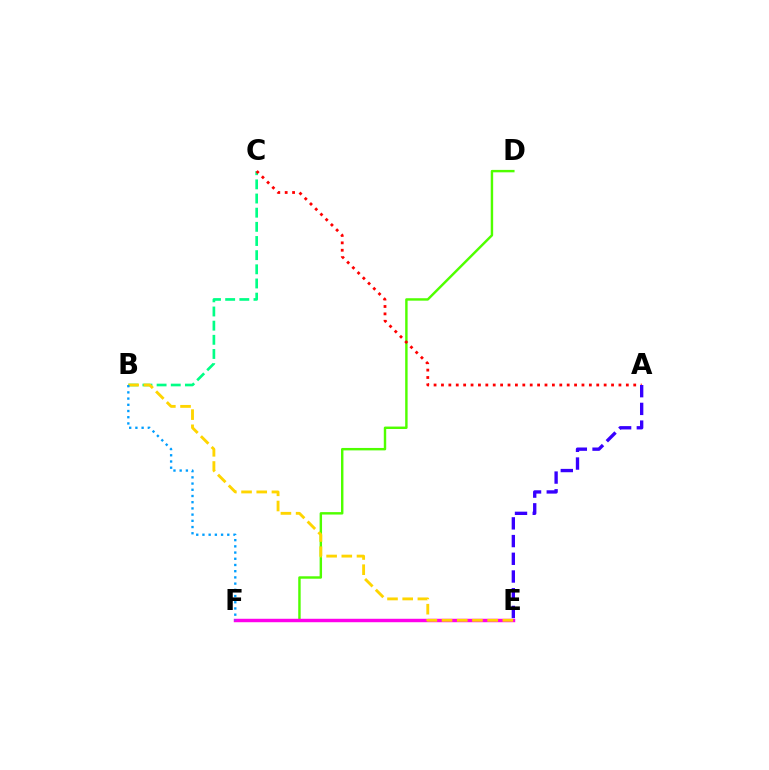{('B', 'C'): [{'color': '#00ff86', 'line_style': 'dashed', 'thickness': 1.92}], ('D', 'F'): [{'color': '#4fff00', 'line_style': 'solid', 'thickness': 1.75}], ('E', 'F'): [{'color': '#ff00ed', 'line_style': 'solid', 'thickness': 2.48}], ('B', 'E'): [{'color': '#ffd500', 'line_style': 'dashed', 'thickness': 2.06}], ('A', 'C'): [{'color': '#ff0000', 'line_style': 'dotted', 'thickness': 2.01}], ('A', 'E'): [{'color': '#3700ff', 'line_style': 'dashed', 'thickness': 2.41}], ('B', 'F'): [{'color': '#009eff', 'line_style': 'dotted', 'thickness': 1.69}]}